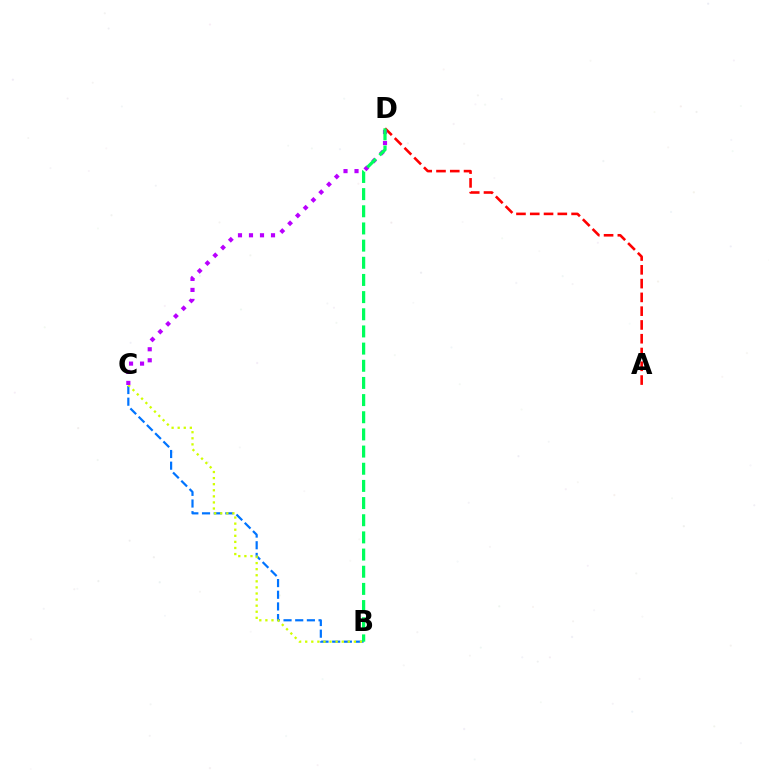{('B', 'C'): [{'color': '#0074ff', 'line_style': 'dashed', 'thickness': 1.59}, {'color': '#d1ff00', 'line_style': 'dotted', 'thickness': 1.65}], ('A', 'D'): [{'color': '#ff0000', 'line_style': 'dashed', 'thickness': 1.87}], ('C', 'D'): [{'color': '#b900ff', 'line_style': 'dotted', 'thickness': 2.99}], ('B', 'D'): [{'color': '#00ff5c', 'line_style': 'dashed', 'thickness': 2.33}]}